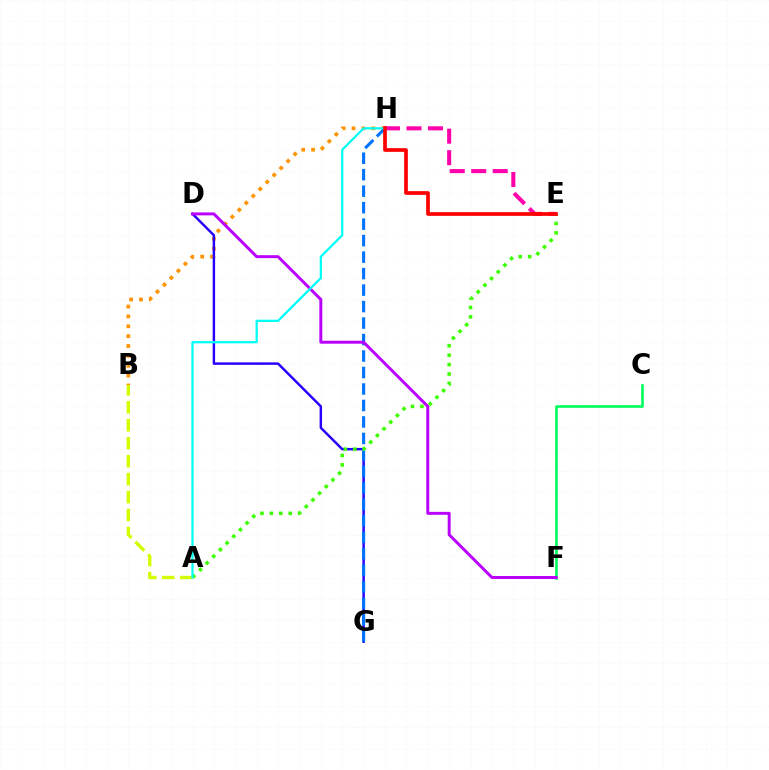{('B', 'H'): [{'color': '#ff9400', 'line_style': 'dotted', 'thickness': 2.68}], ('D', 'G'): [{'color': '#2500ff', 'line_style': 'solid', 'thickness': 1.77}], ('C', 'F'): [{'color': '#00ff5c', 'line_style': 'solid', 'thickness': 1.9}], ('G', 'H'): [{'color': '#0074ff', 'line_style': 'dashed', 'thickness': 2.24}], ('D', 'F'): [{'color': '#b900ff', 'line_style': 'solid', 'thickness': 2.13}], ('A', 'B'): [{'color': '#d1ff00', 'line_style': 'dashed', 'thickness': 2.44}], ('A', 'E'): [{'color': '#3dff00', 'line_style': 'dotted', 'thickness': 2.56}], ('A', 'H'): [{'color': '#00fff6', 'line_style': 'solid', 'thickness': 1.62}], ('E', 'H'): [{'color': '#ff00ac', 'line_style': 'dashed', 'thickness': 2.92}, {'color': '#ff0000', 'line_style': 'solid', 'thickness': 2.66}]}